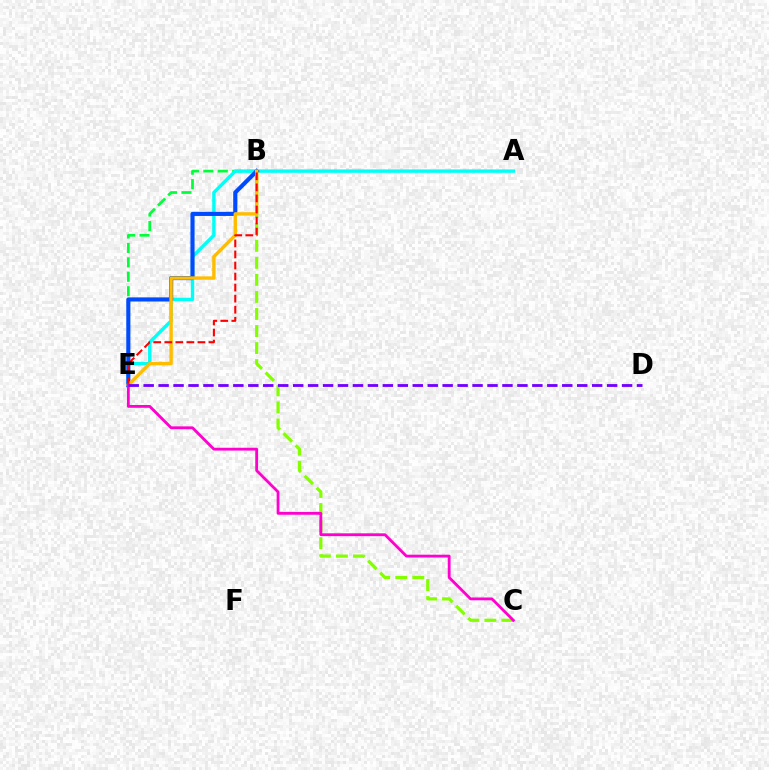{('B', 'E'): [{'color': '#00ff39', 'line_style': 'dashed', 'thickness': 1.96}, {'color': '#004bff', 'line_style': 'solid', 'thickness': 2.97}, {'color': '#ffbd00', 'line_style': 'solid', 'thickness': 2.44}, {'color': '#ff0000', 'line_style': 'dashed', 'thickness': 1.5}], ('A', 'E'): [{'color': '#00fff6', 'line_style': 'solid', 'thickness': 2.43}], ('B', 'C'): [{'color': '#84ff00', 'line_style': 'dashed', 'thickness': 2.32}], ('C', 'E'): [{'color': '#ff00cf', 'line_style': 'solid', 'thickness': 2.03}], ('D', 'E'): [{'color': '#7200ff', 'line_style': 'dashed', 'thickness': 2.03}]}